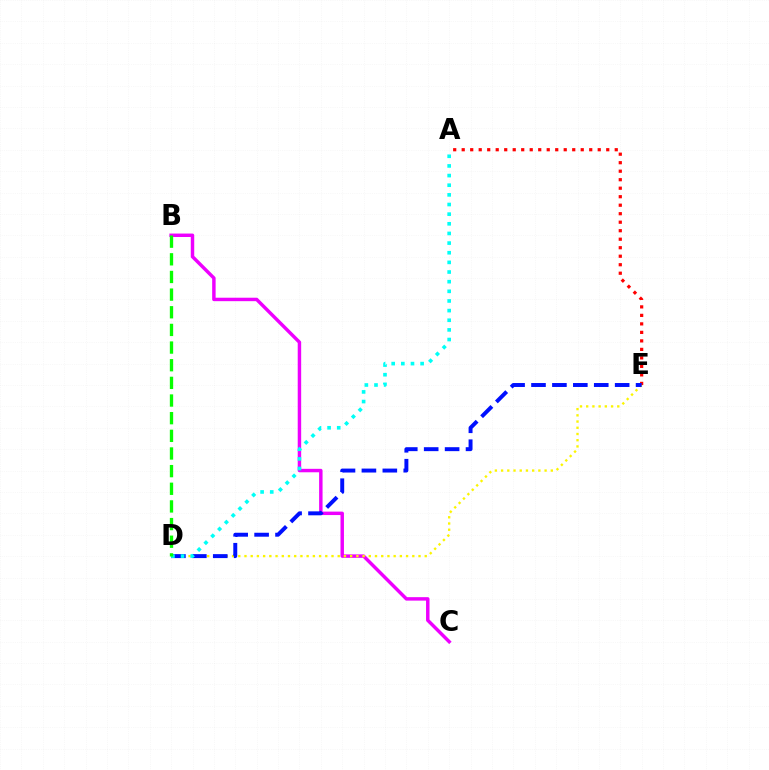{('A', 'E'): [{'color': '#ff0000', 'line_style': 'dotted', 'thickness': 2.31}], ('B', 'C'): [{'color': '#ee00ff', 'line_style': 'solid', 'thickness': 2.49}], ('D', 'E'): [{'color': '#fcf500', 'line_style': 'dotted', 'thickness': 1.69}, {'color': '#0010ff', 'line_style': 'dashed', 'thickness': 2.84}], ('A', 'D'): [{'color': '#00fff6', 'line_style': 'dotted', 'thickness': 2.62}], ('B', 'D'): [{'color': '#08ff00', 'line_style': 'dashed', 'thickness': 2.4}]}